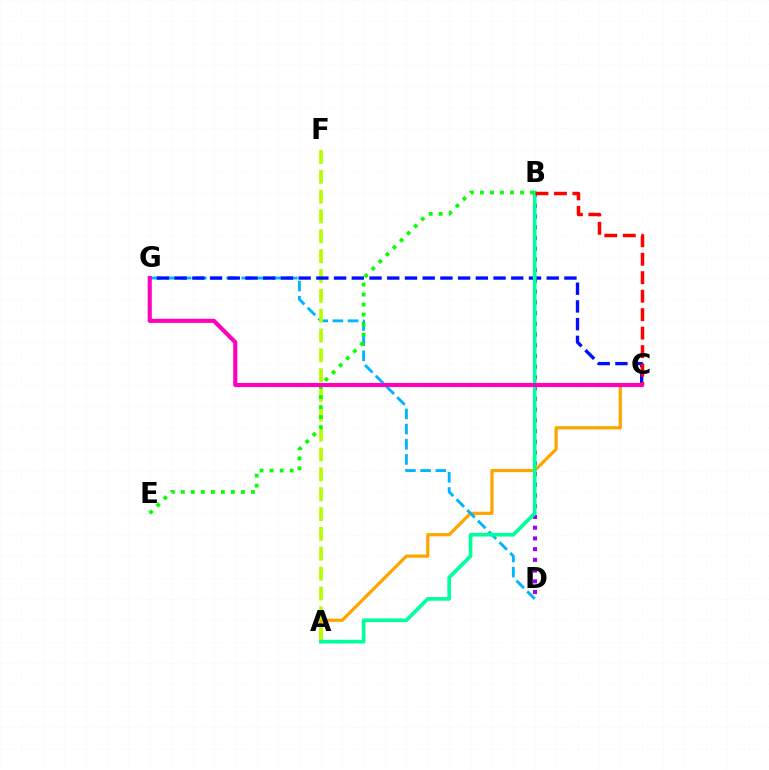{('A', 'C'): [{'color': '#ffa500', 'line_style': 'solid', 'thickness': 2.33}], ('D', 'G'): [{'color': '#00b5ff', 'line_style': 'dashed', 'thickness': 2.06}], ('B', 'D'): [{'color': '#9b00ff', 'line_style': 'dotted', 'thickness': 2.92}], ('A', 'F'): [{'color': '#b3ff00', 'line_style': 'dashed', 'thickness': 2.7}], ('C', 'G'): [{'color': '#0010ff', 'line_style': 'dashed', 'thickness': 2.41}, {'color': '#ff00bd', 'line_style': 'solid', 'thickness': 2.97}], ('A', 'B'): [{'color': '#00ff9d', 'line_style': 'solid', 'thickness': 2.64}], ('B', 'C'): [{'color': '#ff0000', 'line_style': 'dashed', 'thickness': 2.51}], ('B', 'E'): [{'color': '#08ff00', 'line_style': 'dotted', 'thickness': 2.72}]}